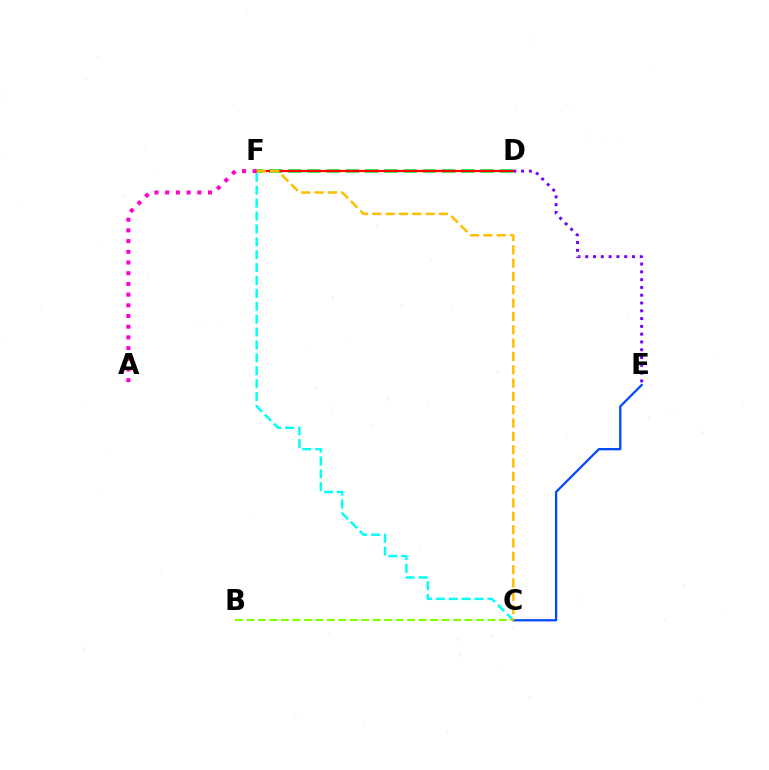{('D', 'E'): [{'color': '#7200ff', 'line_style': 'dotted', 'thickness': 2.12}], ('D', 'F'): [{'color': '#00ff39', 'line_style': 'dashed', 'thickness': 2.61}, {'color': '#ff0000', 'line_style': 'solid', 'thickness': 1.61}], ('C', 'F'): [{'color': '#00fff6', 'line_style': 'dashed', 'thickness': 1.75}, {'color': '#ffbd00', 'line_style': 'dashed', 'thickness': 1.81}], ('C', 'E'): [{'color': '#004bff', 'line_style': 'solid', 'thickness': 1.64}], ('B', 'C'): [{'color': '#84ff00', 'line_style': 'dashed', 'thickness': 1.56}], ('A', 'F'): [{'color': '#ff00cf', 'line_style': 'dotted', 'thickness': 2.91}]}